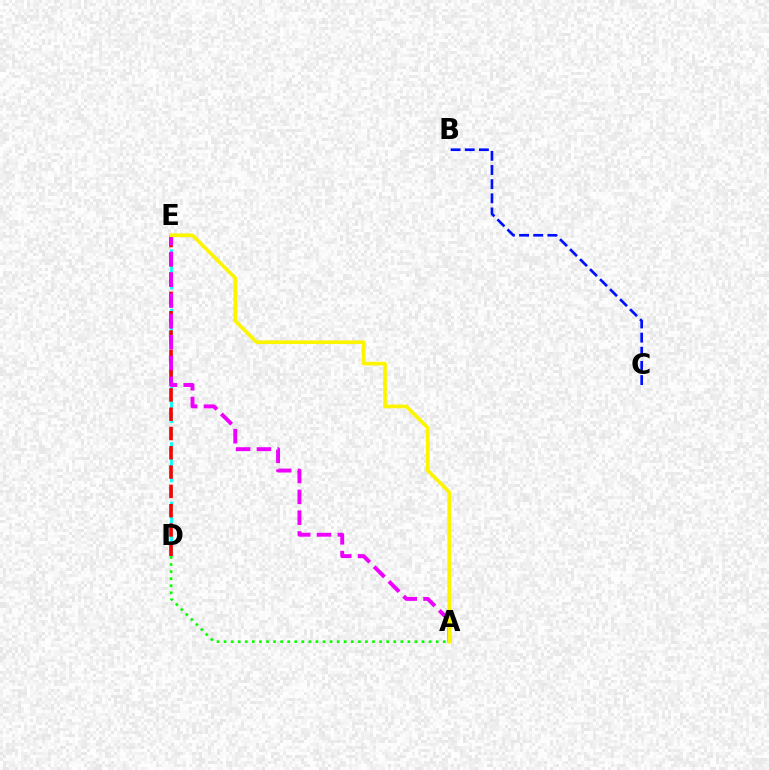{('D', 'E'): [{'color': '#00fff6', 'line_style': 'dashed', 'thickness': 2.02}, {'color': '#ff0000', 'line_style': 'dashed', 'thickness': 2.62}], ('A', 'E'): [{'color': '#ee00ff', 'line_style': 'dashed', 'thickness': 2.83}, {'color': '#fcf500', 'line_style': 'solid', 'thickness': 2.64}], ('A', 'D'): [{'color': '#08ff00', 'line_style': 'dotted', 'thickness': 1.92}], ('B', 'C'): [{'color': '#0010ff', 'line_style': 'dashed', 'thickness': 1.92}]}